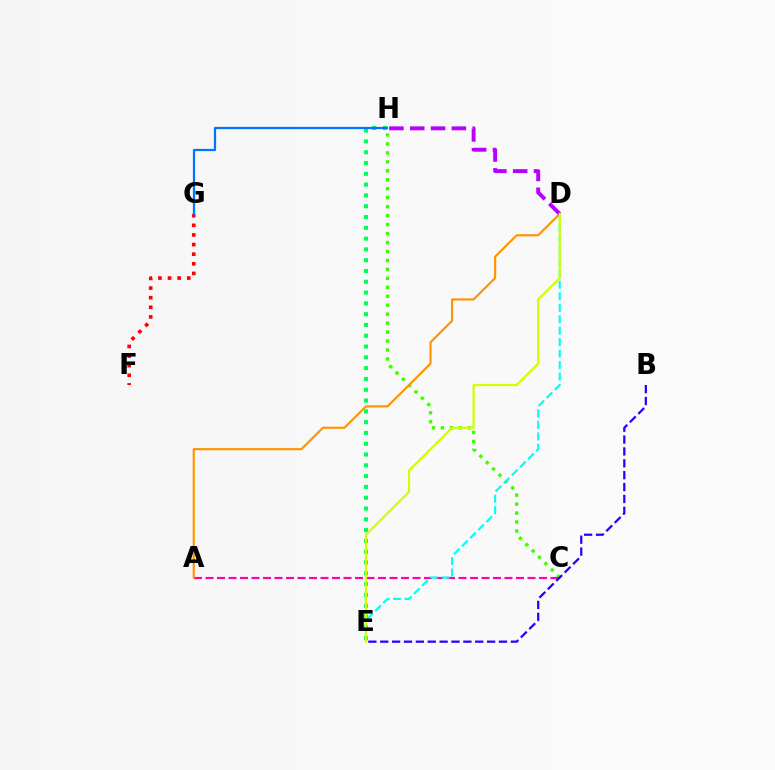{('F', 'G'): [{'color': '#ff0000', 'line_style': 'dotted', 'thickness': 2.61}], ('C', 'H'): [{'color': '#3dff00', 'line_style': 'dotted', 'thickness': 2.43}], ('E', 'H'): [{'color': '#00ff5c', 'line_style': 'dotted', 'thickness': 2.93}], ('A', 'C'): [{'color': '#ff00ac', 'line_style': 'dashed', 'thickness': 1.56}], ('D', 'E'): [{'color': '#00fff6', 'line_style': 'dashed', 'thickness': 1.56}, {'color': '#d1ff00', 'line_style': 'solid', 'thickness': 1.61}], ('A', 'D'): [{'color': '#ff9400', 'line_style': 'solid', 'thickness': 1.56}], ('D', 'H'): [{'color': '#b900ff', 'line_style': 'dashed', 'thickness': 2.83}], ('B', 'E'): [{'color': '#2500ff', 'line_style': 'dashed', 'thickness': 1.61}], ('G', 'H'): [{'color': '#0074ff', 'line_style': 'solid', 'thickness': 1.61}]}